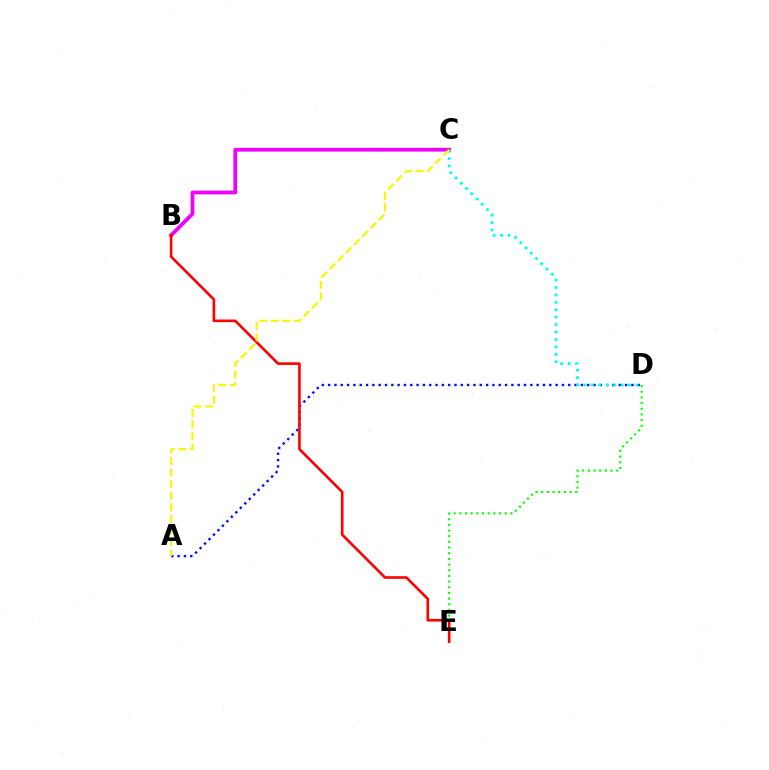{('A', 'D'): [{'color': '#0010ff', 'line_style': 'dotted', 'thickness': 1.72}], ('D', 'E'): [{'color': '#08ff00', 'line_style': 'dotted', 'thickness': 1.54}], ('B', 'C'): [{'color': '#ee00ff', 'line_style': 'solid', 'thickness': 2.72}], ('C', 'D'): [{'color': '#00fff6', 'line_style': 'dotted', 'thickness': 2.02}], ('B', 'E'): [{'color': '#ff0000', 'line_style': 'solid', 'thickness': 1.88}], ('A', 'C'): [{'color': '#fcf500', 'line_style': 'dashed', 'thickness': 1.57}]}